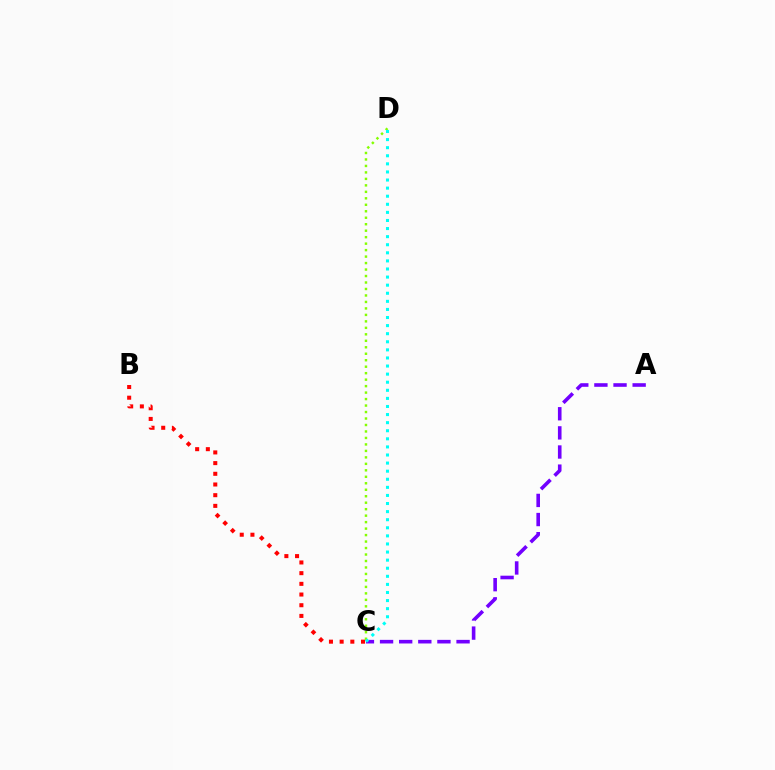{('A', 'C'): [{'color': '#7200ff', 'line_style': 'dashed', 'thickness': 2.6}], ('C', 'D'): [{'color': '#84ff00', 'line_style': 'dotted', 'thickness': 1.76}, {'color': '#00fff6', 'line_style': 'dotted', 'thickness': 2.2}], ('B', 'C'): [{'color': '#ff0000', 'line_style': 'dotted', 'thickness': 2.9}]}